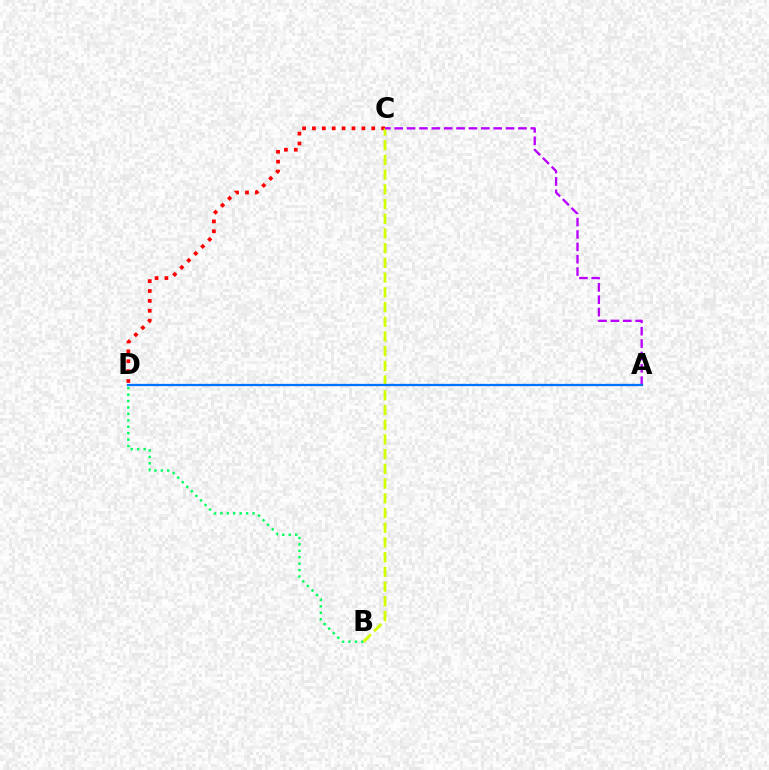{('B', 'D'): [{'color': '#00ff5c', 'line_style': 'dotted', 'thickness': 1.75}], ('C', 'D'): [{'color': '#ff0000', 'line_style': 'dotted', 'thickness': 2.69}], ('B', 'C'): [{'color': '#d1ff00', 'line_style': 'dashed', 'thickness': 2.0}], ('A', 'C'): [{'color': '#b900ff', 'line_style': 'dashed', 'thickness': 1.68}], ('A', 'D'): [{'color': '#0074ff', 'line_style': 'solid', 'thickness': 1.64}]}